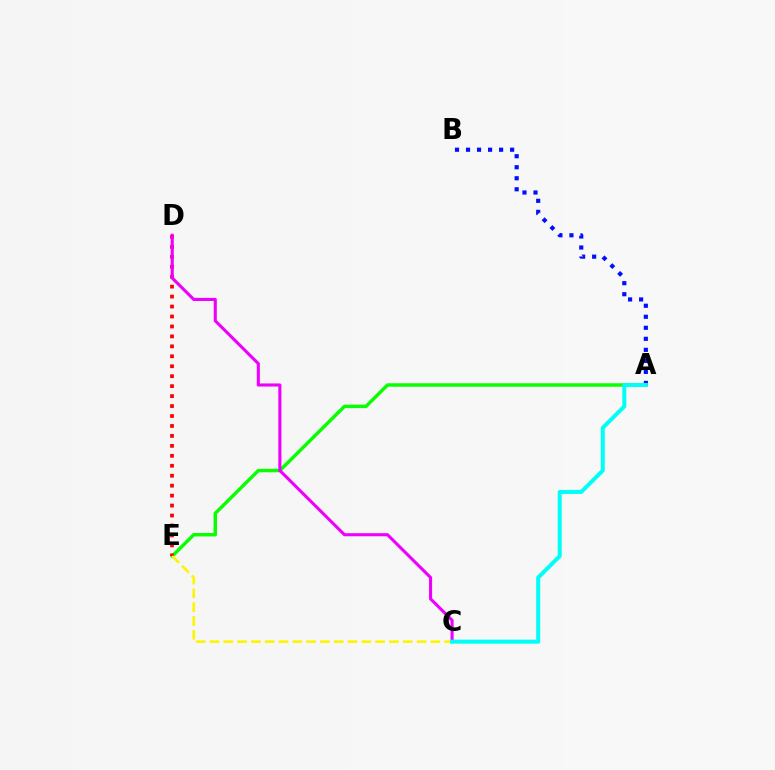{('A', 'E'): [{'color': '#08ff00', 'line_style': 'solid', 'thickness': 2.47}], ('D', 'E'): [{'color': '#ff0000', 'line_style': 'dotted', 'thickness': 2.7}], ('A', 'B'): [{'color': '#0010ff', 'line_style': 'dotted', 'thickness': 3.0}], ('C', 'D'): [{'color': '#ee00ff', 'line_style': 'solid', 'thickness': 2.23}], ('C', 'E'): [{'color': '#fcf500', 'line_style': 'dashed', 'thickness': 1.88}], ('A', 'C'): [{'color': '#00fff6', 'line_style': 'solid', 'thickness': 2.89}]}